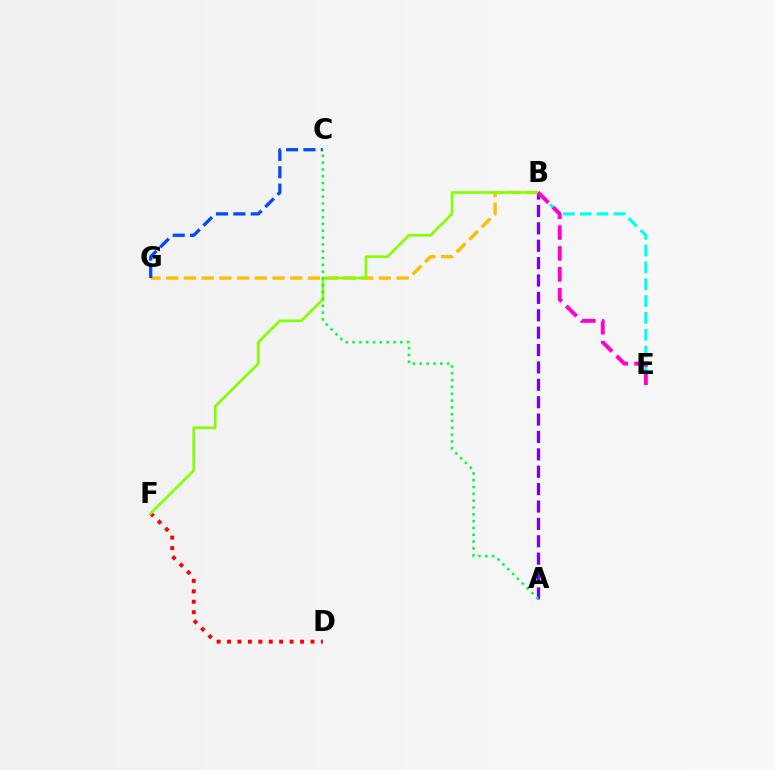{('B', 'G'): [{'color': '#ffbd00', 'line_style': 'dashed', 'thickness': 2.41}], ('D', 'F'): [{'color': '#ff0000', 'line_style': 'dotted', 'thickness': 2.84}], ('A', 'B'): [{'color': '#7200ff', 'line_style': 'dashed', 'thickness': 2.36}], ('B', 'E'): [{'color': '#00fff6', 'line_style': 'dashed', 'thickness': 2.29}, {'color': '#ff00cf', 'line_style': 'dashed', 'thickness': 2.83}], ('C', 'G'): [{'color': '#004bff', 'line_style': 'dashed', 'thickness': 2.36}], ('B', 'F'): [{'color': '#84ff00', 'line_style': 'solid', 'thickness': 1.94}], ('A', 'C'): [{'color': '#00ff39', 'line_style': 'dotted', 'thickness': 1.85}]}